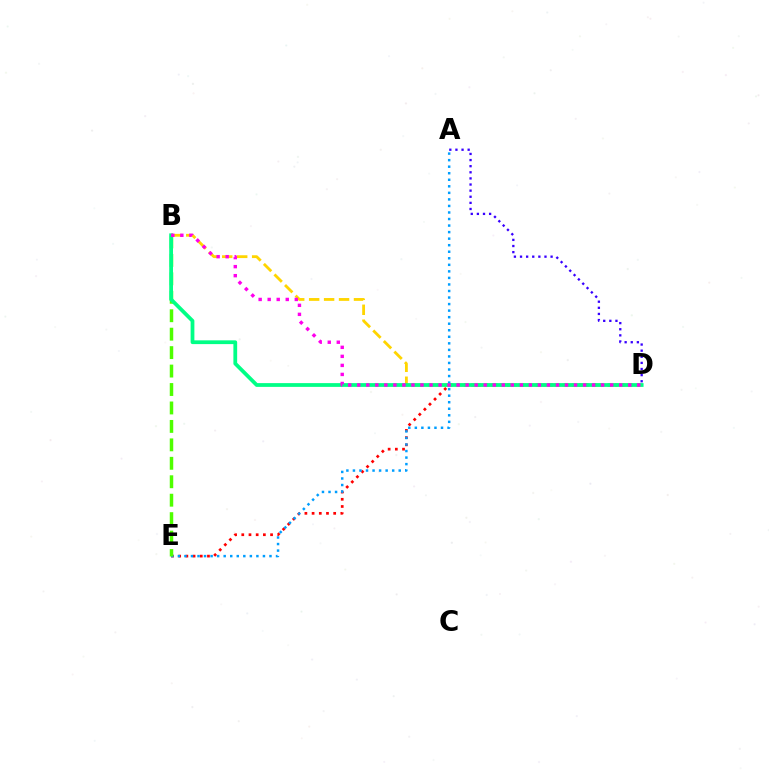{('B', 'D'): [{'color': '#ffd500', 'line_style': 'dashed', 'thickness': 2.03}, {'color': '#00ff86', 'line_style': 'solid', 'thickness': 2.71}, {'color': '#ff00ed', 'line_style': 'dotted', 'thickness': 2.45}], ('D', 'E'): [{'color': '#ff0000', 'line_style': 'dotted', 'thickness': 1.96}], ('A', 'D'): [{'color': '#3700ff', 'line_style': 'dotted', 'thickness': 1.66}], ('A', 'E'): [{'color': '#009eff', 'line_style': 'dotted', 'thickness': 1.78}], ('B', 'E'): [{'color': '#4fff00', 'line_style': 'dashed', 'thickness': 2.51}]}